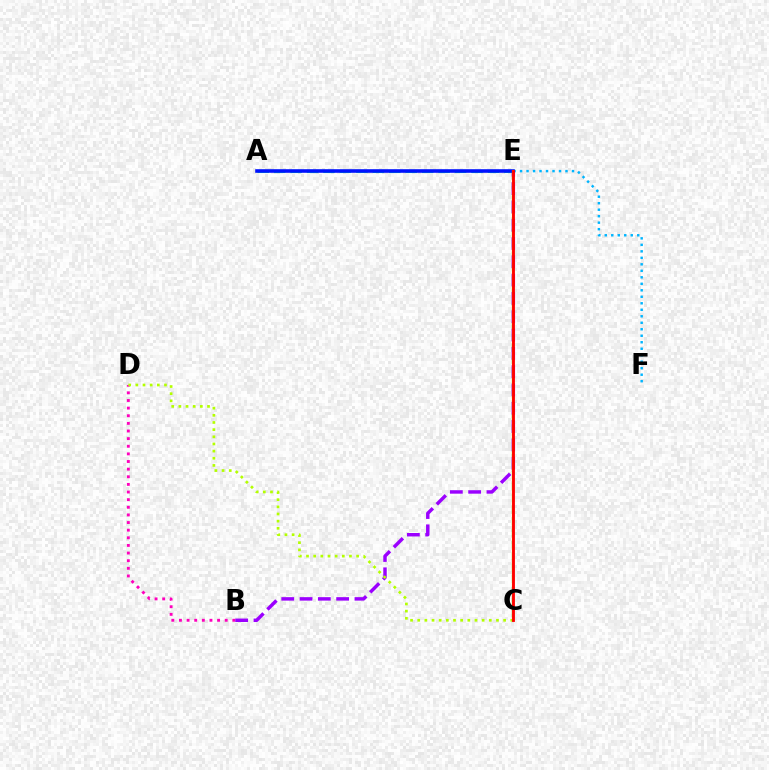{('B', 'D'): [{'color': '#ff00bd', 'line_style': 'dotted', 'thickness': 2.07}], ('C', 'E'): [{'color': '#08ff00', 'line_style': 'dashed', 'thickness': 1.57}, {'color': '#ffa500', 'line_style': 'solid', 'thickness': 1.57}, {'color': '#ff0000', 'line_style': 'solid', 'thickness': 2.04}], ('E', 'F'): [{'color': '#00b5ff', 'line_style': 'dotted', 'thickness': 1.76}], ('B', 'E'): [{'color': '#9b00ff', 'line_style': 'dashed', 'thickness': 2.49}], ('A', 'E'): [{'color': '#00ff9d', 'line_style': 'dashed', 'thickness': 2.23}, {'color': '#0010ff', 'line_style': 'solid', 'thickness': 2.57}], ('C', 'D'): [{'color': '#b3ff00', 'line_style': 'dotted', 'thickness': 1.94}]}